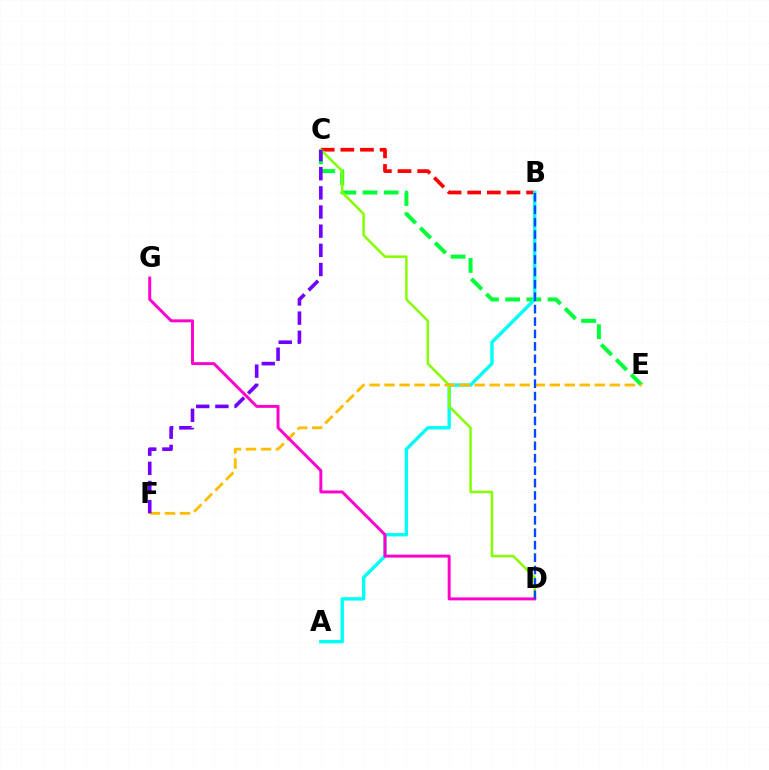{('C', 'E'): [{'color': '#00ff39', 'line_style': 'dashed', 'thickness': 2.88}], ('B', 'C'): [{'color': '#ff0000', 'line_style': 'dashed', 'thickness': 2.67}], ('A', 'B'): [{'color': '#00fff6', 'line_style': 'solid', 'thickness': 2.43}], ('C', 'D'): [{'color': '#84ff00', 'line_style': 'solid', 'thickness': 1.8}], ('E', 'F'): [{'color': '#ffbd00', 'line_style': 'dashed', 'thickness': 2.04}], ('D', 'G'): [{'color': '#ff00cf', 'line_style': 'solid', 'thickness': 2.13}], ('B', 'D'): [{'color': '#004bff', 'line_style': 'dashed', 'thickness': 1.69}], ('C', 'F'): [{'color': '#7200ff', 'line_style': 'dashed', 'thickness': 2.6}]}